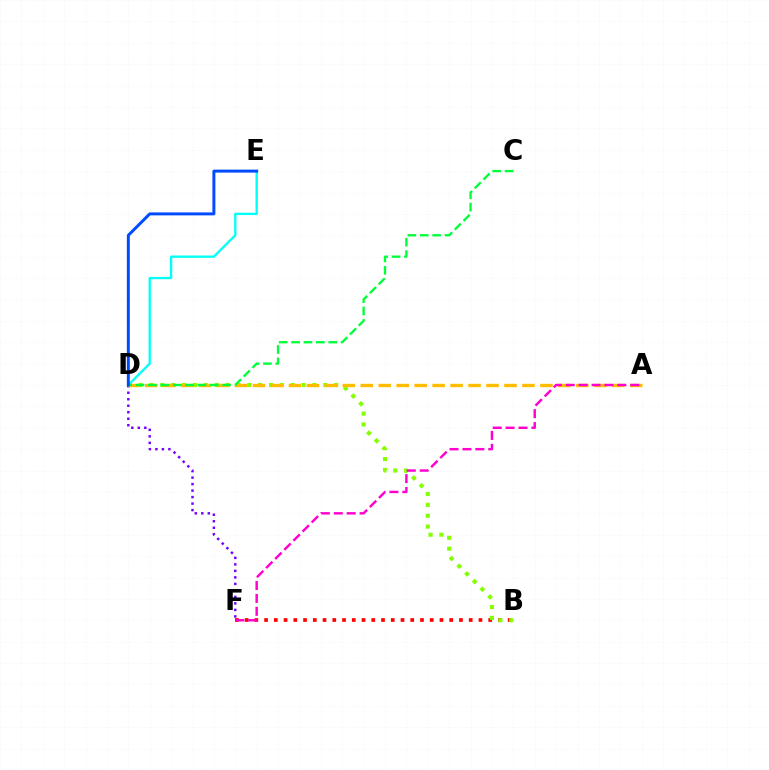{('B', 'F'): [{'color': '#ff0000', 'line_style': 'dotted', 'thickness': 2.65}], ('B', 'D'): [{'color': '#84ff00', 'line_style': 'dotted', 'thickness': 2.95}], ('D', 'F'): [{'color': '#7200ff', 'line_style': 'dotted', 'thickness': 1.77}], ('D', 'E'): [{'color': '#00fff6', 'line_style': 'solid', 'thickness': 1.67}, {'color': '#004bff', 'line_style': 'solid', 'thickness': 2.14}], ('A', 'D'): [{'color': '#ffbd00', 'line_style': 'dashed', 'thickness': 2.44}], ('C', 'D'): [{'color': '#00ff39', 'line_style': 'dashed', 'thickness': 1.68}], ('A', 'F'): [{'color': '#ff00cf', 'line_style': 'dashed', 'thickness': 1.75}]}